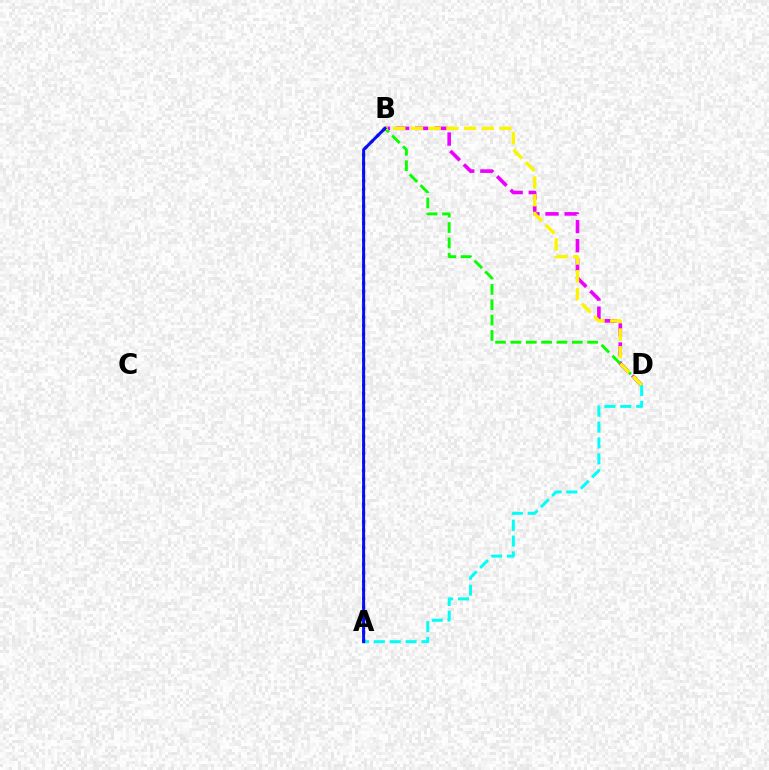{('B', 'D'): [{'color': '#ee00ff', 'line_style': 'dashed', 'thickness': 2.59}, {'color': '#08ff00', 'line_style': 'dashed', 'thickness': 2.09}, {'color': '#fcf500', 'line_style': 'dashed', 'thickness': 2.41}], ('A', 'D'): [{'color': '#00fff6', 'line_style': 'dashed', 'thickness': 2.15}], ('A', 'B'): [{'color': '#ff0000', 'line_style': 'dotted', 'thickness': 2.32}, {'color': '#0010ff', 'line_style': 'solid', 'thickness': 2.16}]}